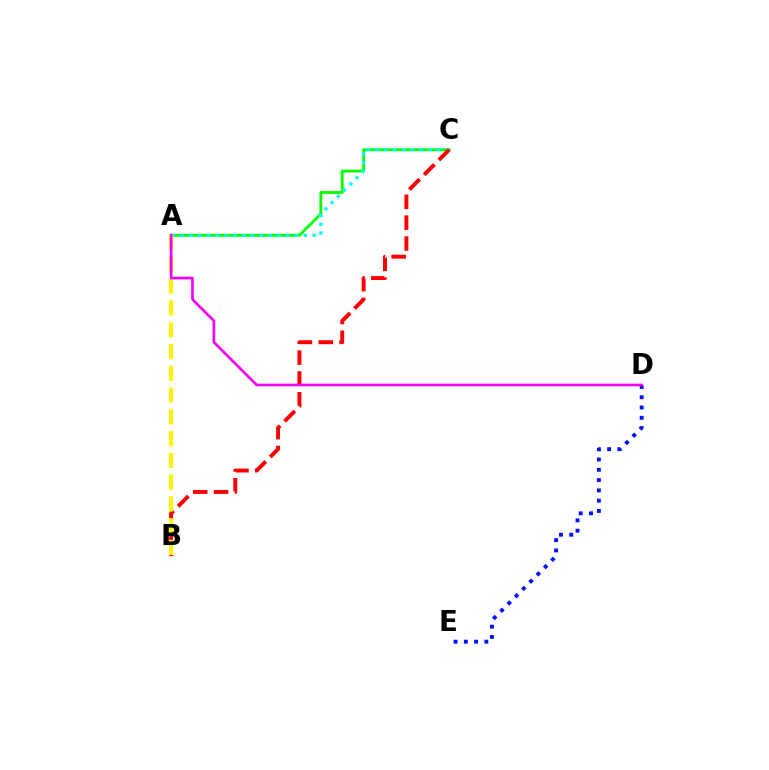{('A', 'C'): [{'color': '#08ff00', 'line_style': 'solid', 'thickness': 2.02}, {'color': '#00fff6', 'line_style': 'dotted', 'thickness': 2.39}], ('B', 'C'): [{'color': '#ff0000', 'line_style': 'dashed', 'thickness': 2.83}], ('A', 'B'): [{'color': '#fcf500', 'line_style': 'dashed', 'thickness': 2.96}], ('D', 'E'): [{'color': '#0010ff', 'line_style': 'dotted', 'thickness': 2.79}], ('A', 'D'): [{'color': '#ee00ff', 'line_style': 'solid', 'thickness': 1.91}]}